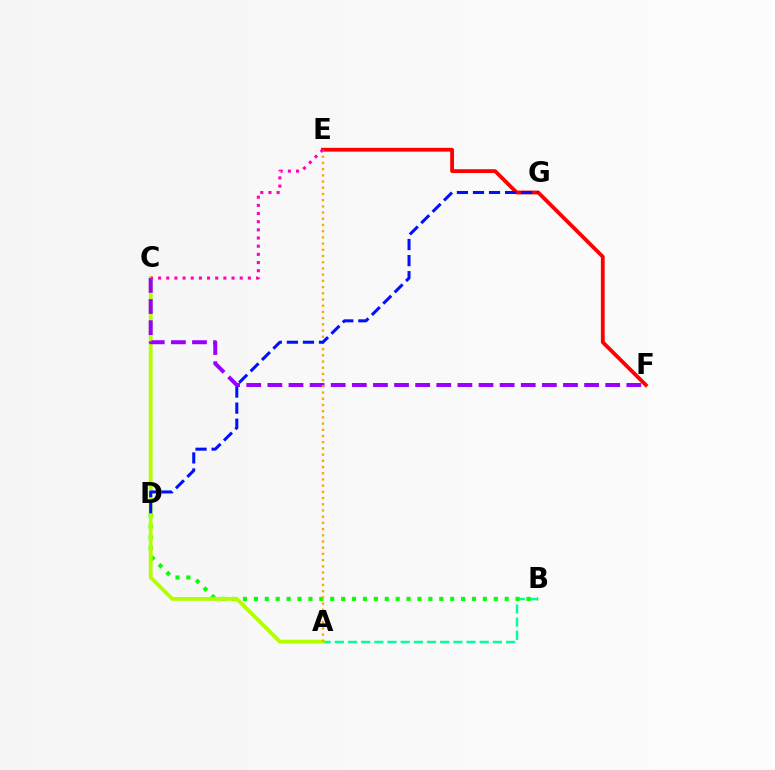{('A', 'B'): [{'color': '#00ff9d', 'line_style': 'dashed', 'thickness': 1.79}], ('B', 'D'): [{'color': '#08ff00', 'line_style': 'dotted', 'thickness': 2.96}], ('E', 'F'): [{'color': '#ff0000', 'line_style': 'solid', 'thickness': 2.74}], ('C', 'D'): [{'color': '#00b5ff', 'line_style': 'dashed', 'thickness': 1.51}], ('A', 'C'): [{'color': '#b3ff00', 'line_style': 'solid', 'thickness': 2.75}], ('C', 'F'): [{'color': '#9b00ff', 'line_style': 'dashed', 'thickness': 2.87}], ('A', 'E'): [{'color': '#ffa500', 'line_style': 'dotted', 'thickness': 1.69}], ('D', 'G'): [{'color': '#0010ff', 'line_style': 'dashed', 'thickness': 2.18}], ('C', 'E'): [{'color': '#ff00bd', 'line_style': 'dotted', 'thickness': 2.22}]}